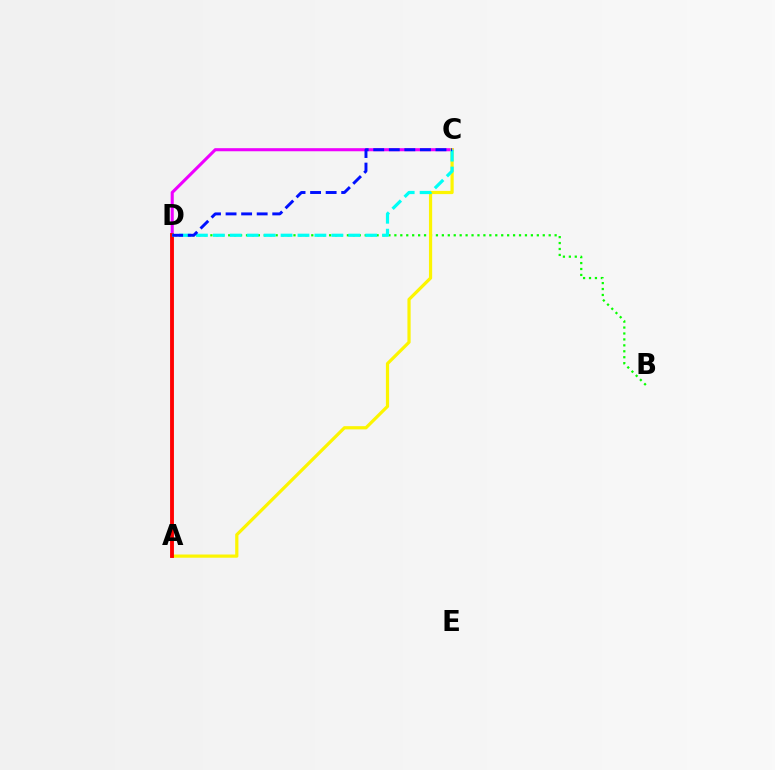{('B', 'D'): [{'color': '#08ff00', 'line_style': 'dotted', 'thickness': 1.61}], ('C', 'D'): [{'color': '#ee00ff', 'line_style': 'solid', 'thickness': 2.22}, {'color': '#00fff6', 'line_style': 'dashed', 'thickness': 2.3}, {'color': '#0010ff', 'line_style': 'dashed', 'thickness': 2.11}], ('A', 'C'): [{'color': '#fcf500', 'line_style': 'solid', 'thickness': 2.31}], ('A', 'D'): [{'color': '#ff0000', 'line_style': 'solid', 'thickness': 2.78}]}